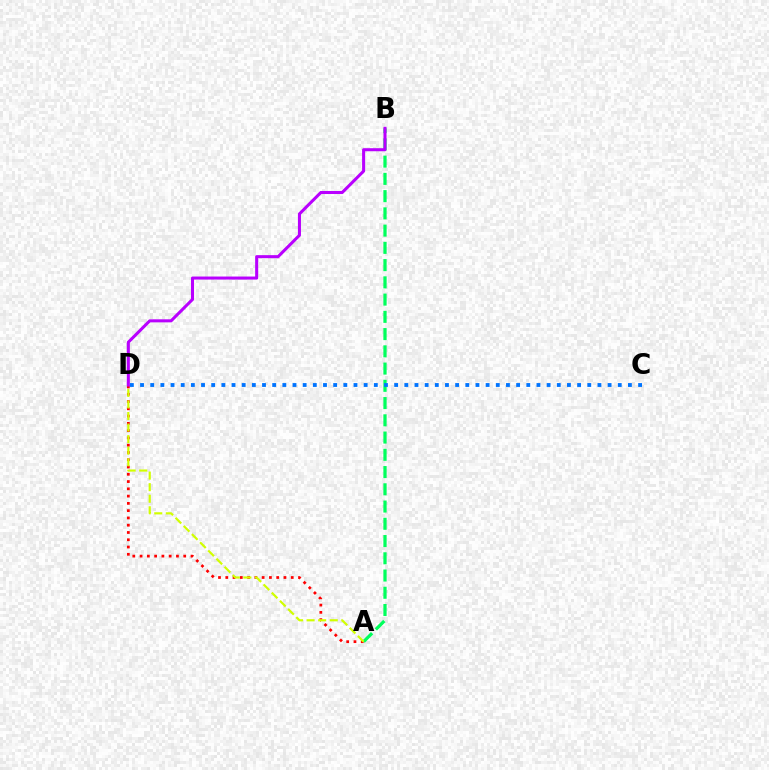{('A', 'D'): [{'color': '#ff0000', 'line_style': 'dotted', 'thickness': 1.98}, {'color': '#d1ff00', 'line_style': 'dashed', 'thickness': 1.57}], ('A', 'B'): [{'color': '#00ff5c', 'line_style': 'dashed', 'thickness': 2.34}], ('B', 'D'): [{'color': '#b900ff', 'line_style': 'solid', 'thickness': 2.19}], ('C', 'D'): [{'color': '#0074ff', 'line_style': 'dotted', 'thickness': 2.76}]}